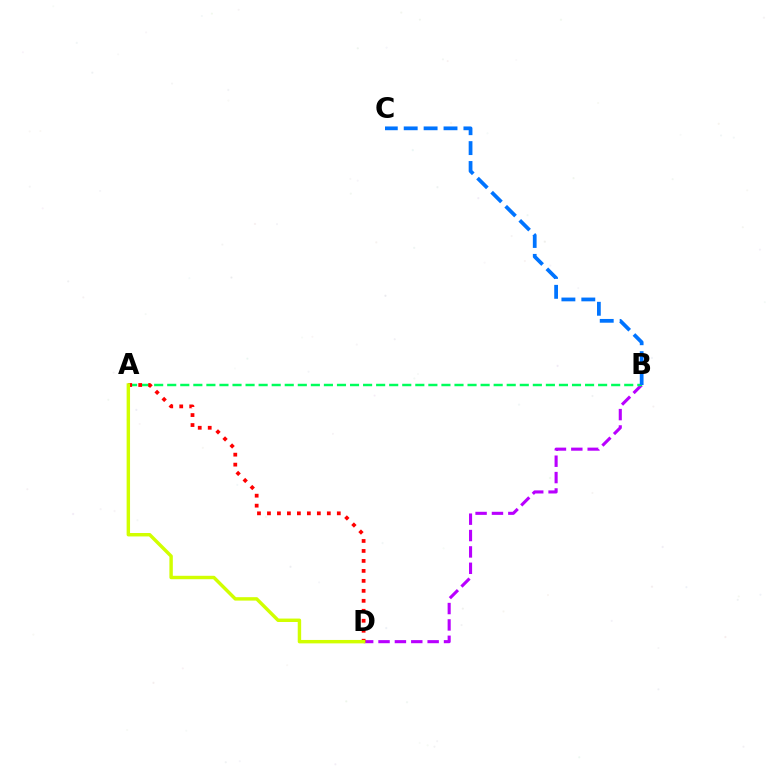{('B', 'D'): [{'color': '#b900ff', 'line_style': 'dashed', 'thickness': 2.22}], ('A', 'B'): [{'color': '#00ff5c', 'line_style': 'dashed', 'thickness': 1.77}], ('A', 'D'): [{'color': '#ff0000', 'line_style': 'dotted', 'thickness': 2.71}, {'color': '#d1ff00', 'line_style': 'solid', 'thickness': 2.47}], ('B', 'C'): [{'color': '#0074ff', 'line_style': 'dashed', 'thickness': 2.7}]}